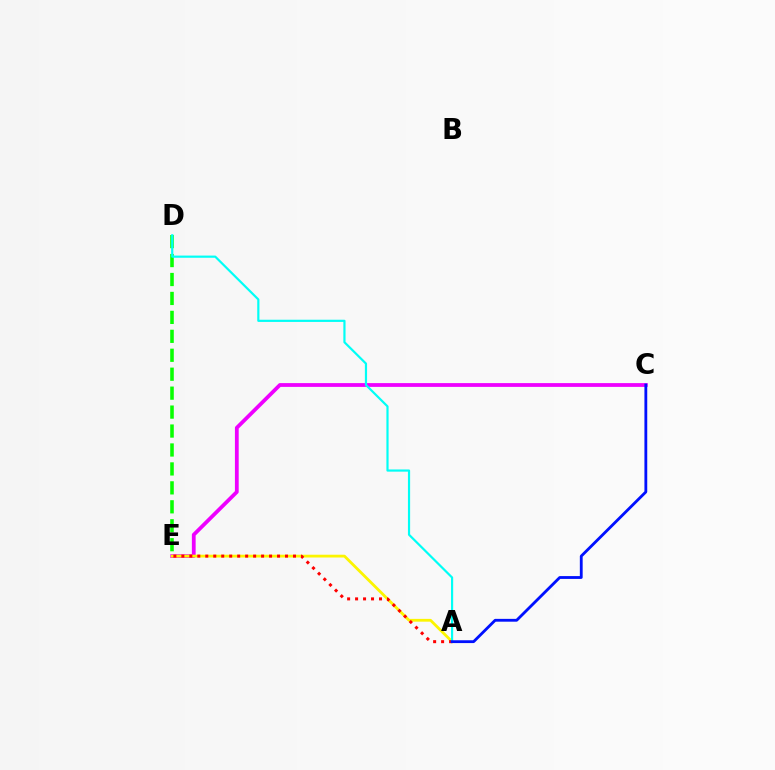{('D', 'E'): [{'color': '#08ff00', 'line_style': 'dashed', 'thickness': 2.57}], ('C', 'E'): [{'color': '#ee00ff', 'line_style': 'solid', 'thickness': 2.72}], ('A', 'E'): [{'color': '#fcf500', 'line_style': 'solid', 'thickness': 2.01}, {'color': '#ff0000', 'line_style': 'dotted', 'thickness': 2.17}], ('A', 'D'): [{'color': '#00fff6', 'line_style': 'solid', 'thickness': 1.58}], ('A', 'C'): [{'color': '#0010ff', 'line_style': 'solid', 'thickness': 2.03}]}